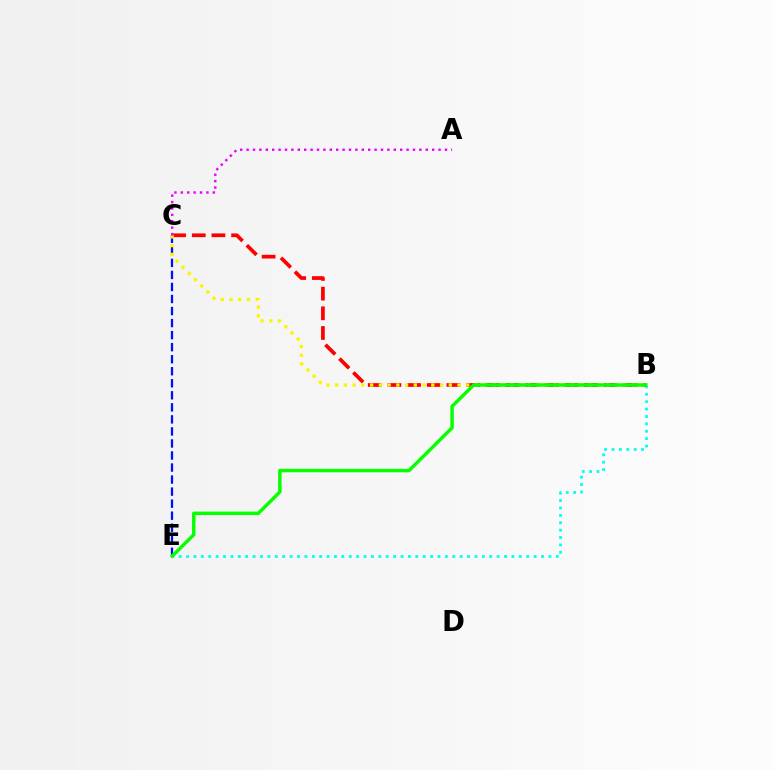{('C', 'E'): [{'color': '#0010ff', 'line_style': 'dashed', 'thickness': 1.64}], ('B', 'E'): [{'color': '#00fff6', 'line_style': 'dotted', 'thickness': 2.01}, {'color': '#08ff00', 'line_style': 'solid', 'thickness': 2.49}], ('B', 'C'): [{'color': '#ff0000', 'line_style': 'dashed', 'thickness': 2.67}, {'color': '#fcf500', 'line_style': 'dotted', 'thickness': 2.37}], ('A', 'C'): [{'color': '#ee00ff', 'line_style': 'dotted', 'thickness': 1.74}]}